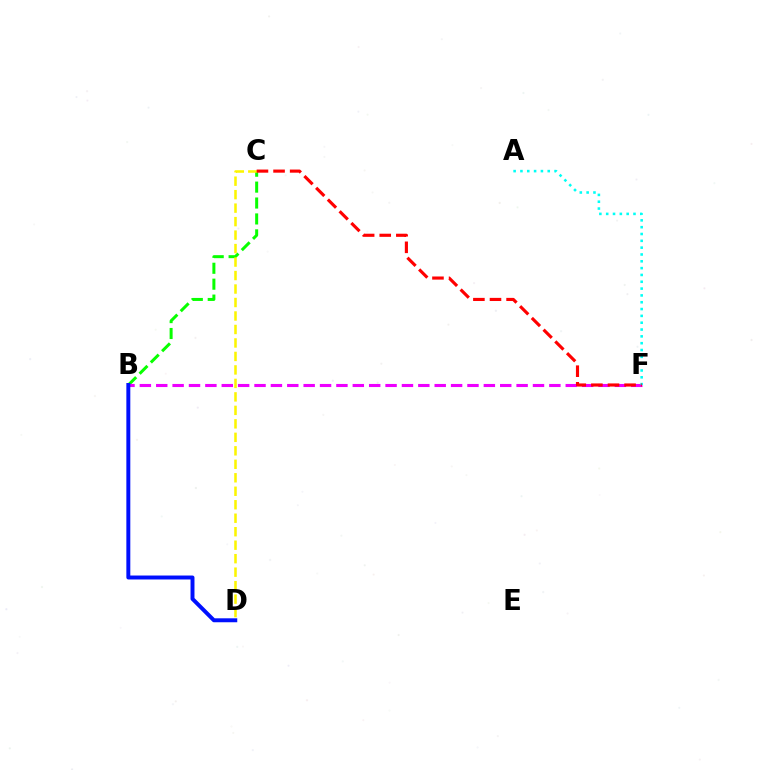{('B', 'C'): [{'color': '#08ff00', 'line_style': 'dashed', 'thickness': 2.16}], ('B', 'F'): [{'color': '#ee00ff', 'line_style': 'dashed', 'thickness': 2.23}], ('C', 'D'): [{'color': '#fcf500', 'line_style': 'dashed', 'thickness': 1.83}], ('B', 'D'): [{'color': '#0010ff', 'line_style': 'solid', 'thickness': 2.84}], ('A', 'F'): [{'color': '#00fff6', 'line_style': 'dotted', 'thickness': 1.85}], ('C', 'F'): [{'color': '#ff0000', 'line_style': 'dashed', 'thickness': 2.25}]}